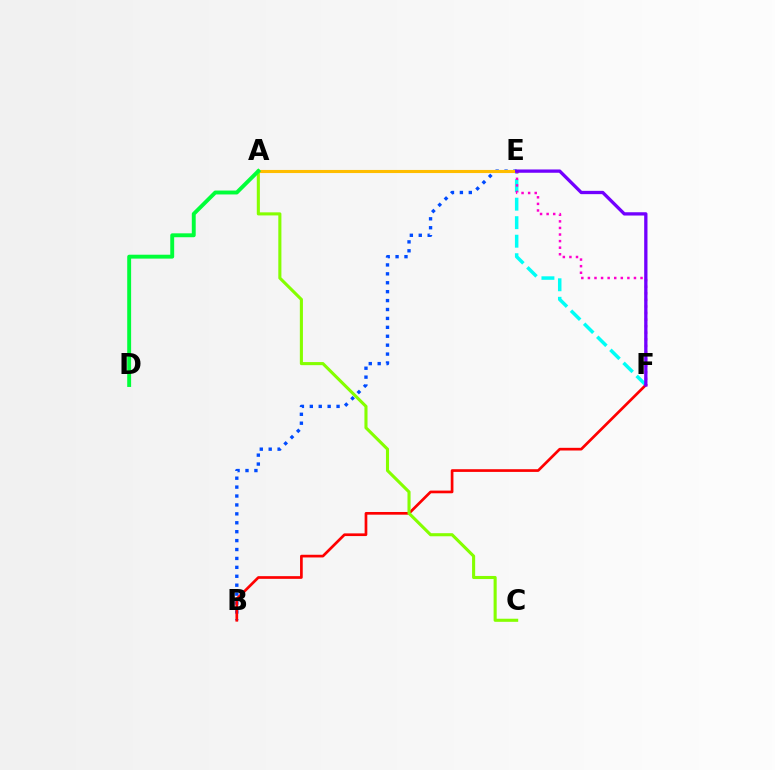{('B', 'E'): [{'color': '#004bff', 'line_style': 'dotted', 'thickness': 2.42}], ('E', 'F'): [{'color': '#00fff6', 'line_style': 'dashed', 'thickness': 2.52}, {'color': '#ff00cf', 'line_style': 'dotted', 'thickness': 1.79}, {'color': '#7200ff', 'line_style': 'solid', 'thickness': 2.37}], ('A', 'E'): [{'color': '#ffbd00', 'line_style': 'solid', 'thickness': 2.23}], ('B', 'F'): [{'color': '#ff0000', 'line_style': 'solid', 'thickness': 1.94}], ('A', 'C'): [{'color': '#84ff00', 'line_style': 'solid', 'thickness': 2.22}], ('A', 'D'): [{'color': '#00ff39', 'line_style': 'solid', 'thickness': 2.8}]}